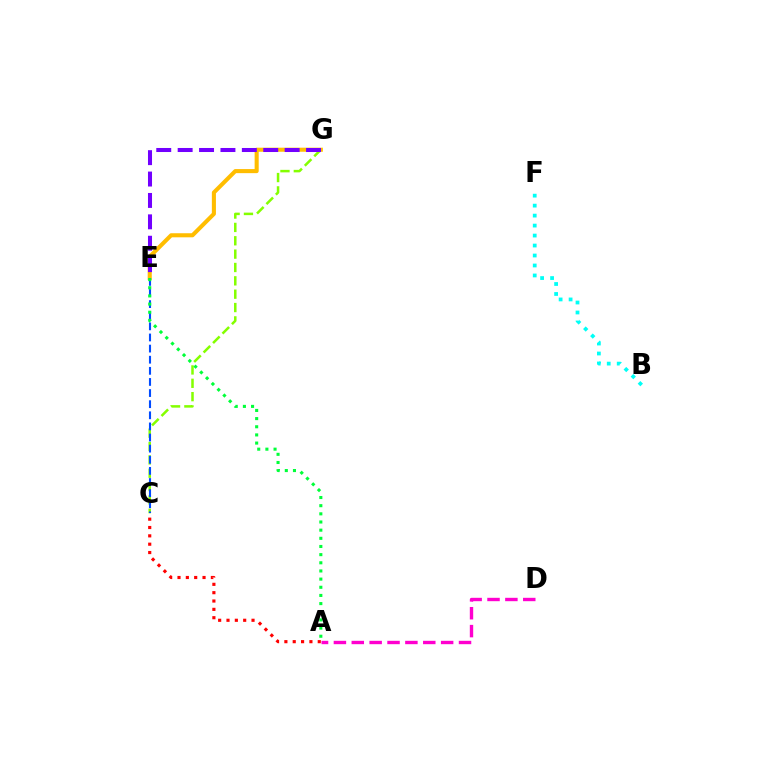{('C', 'G'): [{'color': '#84ff00', 'line_style': 'dashed', 'thickness': 1.81}], ('E', 'G'): [{'color': '#ffbd00', 'line_style': 'solid', 'thickness': 2.93}, {'color': '#7200ff', 'line_style': 'dashed', 'thickness': 2.91}], ('A', 'C'): [{'color': '#ff0000', 'line_style': 'dotted', 'thickness': 2.27}], ('A', 'D'): [{'color': '#ff00cf', 'line_style': 'dashed', 'thickness': 2.43}], ('C', 'E'): [{'color': '#004bff', 'line_style': 'dashed', 'thickness': 1.51}], ('B', 'F'): [{'color': '#00fff6', 'line_style': 'dotted', 'thickness': 2.71}], ('A', 'E'): [{'color': '#00ff39', 'line_style': 'dotted', 'thickness': 2.22}]}